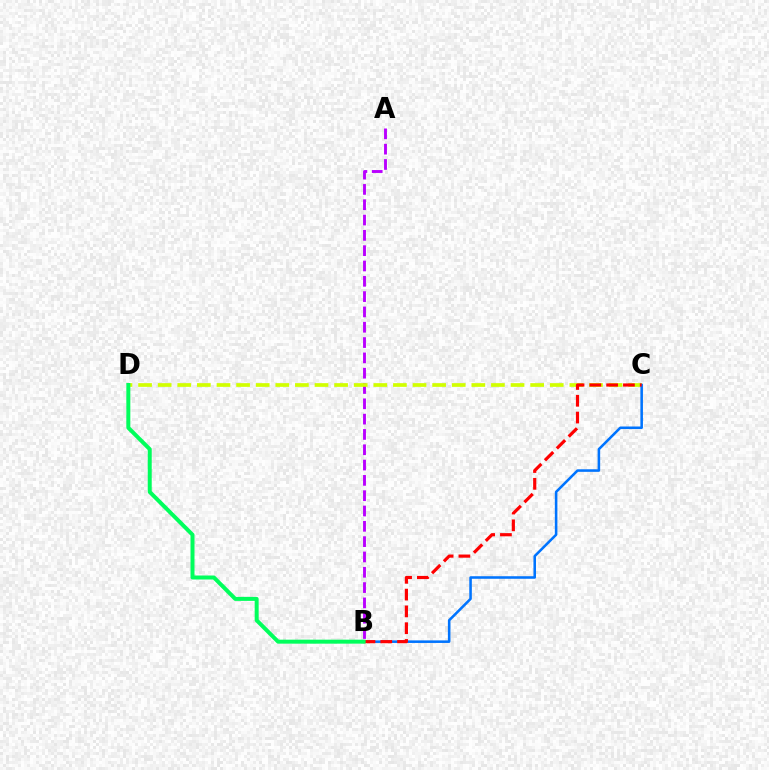{('A', 'B'): [{'color': '#b900ff', 'line_style': 'dashed', 'thickness': 2.08}], ('C', 'D'): [{'color': '#d1ff00', 'line_style': 'dashed', 'thickness': 2.66}], ('B', 'C'): [{'color': '#0074ff', 'line_style': 'solid', 'thickness': 1.84}, {'color': '#ff0000', 'line_style': 'dashed', 'thickness': 2.28}], ('B', 'D'): [{'color': '#00ff5c', 'line_style': 'solid', 'thickness': 2.87}]}